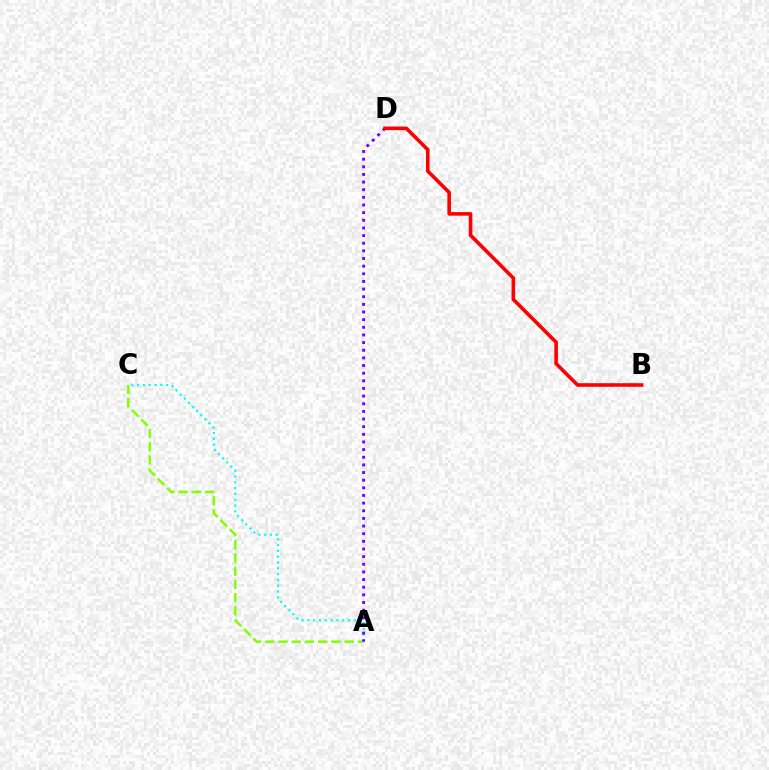{('A', 'C'): [{'color': '#84ff00', 'line_style': 'dashed', 'thickness': 1.79}, {'color': '#00fff6', 'line_style': 'dotted', 'thickness': 1.58}], ('A', 'D'): [{'color': '#7200ff', 'line_style': 'dotted', 'thickness': 2.08}], ('B', 'D'): [{'color': '#ff0000', 'line_style': 'solid', 'thickness': 2.59}]}